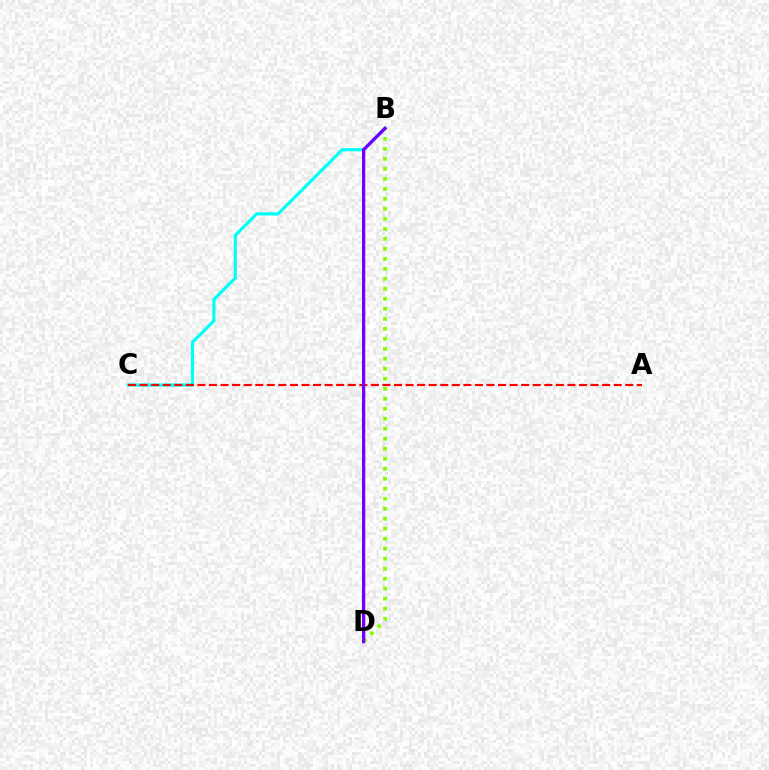{('B', 'C'): [{'color': '#00fff6', 'line_style': 'solid', 'thickness': 2.27}], ('A', 'C'): [{'color': '#ff0000', 'line_style': 'dashed', 'thickness': 1.57}], ('B', 'D'): [{'color': '#84ff00', 'line_style': 'dotted', 'thickness': 2.72}, {'color': '#7200ff', 'line_style': 'solid', 'thickness': 2.37}]}